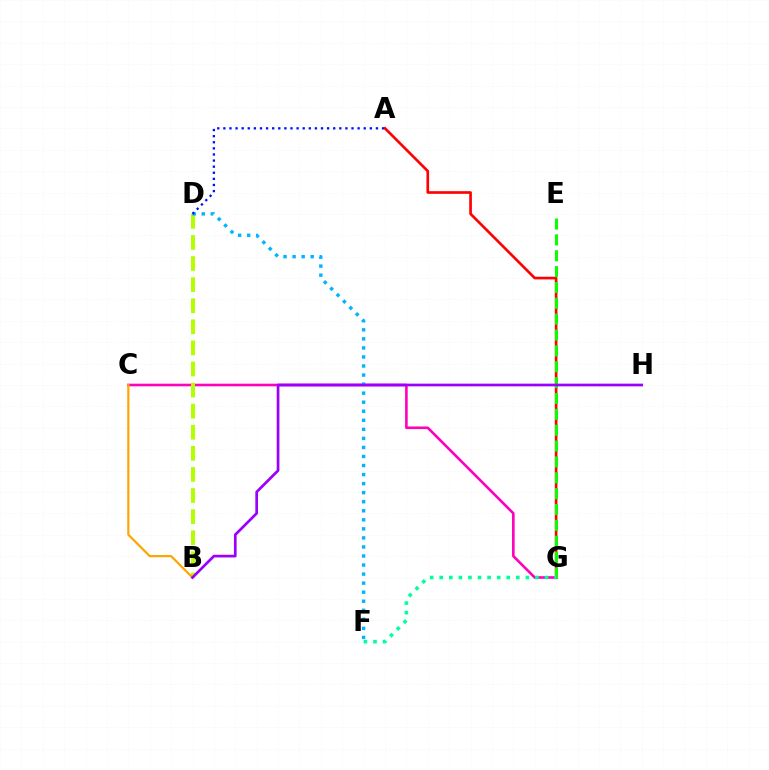{('A', 'G'): [{'color': '#ff0000', 'line_style': 'solid', 'thickness': 1.91}], ('C', 'G'): [{'color': '#ff00bd', 'line_style': 'solid', 'thickness': 1.88}], ('E', 'G'): [{'color': '#08ff00', 'line_style': 'dashed', 'thickness': 2.15}], ('F', 'G'): [{'color': '#00ff9d', 'line_style': 'dotted', 'thickness': 2.6}], ('B', 'D'): [{'color': '#b3ff00', 'line_style': 'dashed', 'thickness': 2.86}], ('B', 'C'): [{'color': '#ffa500', 'line_style': 'solid', 'thickness': 1.58}], ('D', 'F'): [{'color': '#00b5ff', 'line_style': 'dotted', 'thickness': 2.46}], ('B', 'H'): [{'color': '#9b00ff', 'line_style': 'solid', 'thickness': 1.95}], ('A', 'D'): [{'color': '#0010ff', 'line_style': 'dotted', 'thickness': 1.66}]}